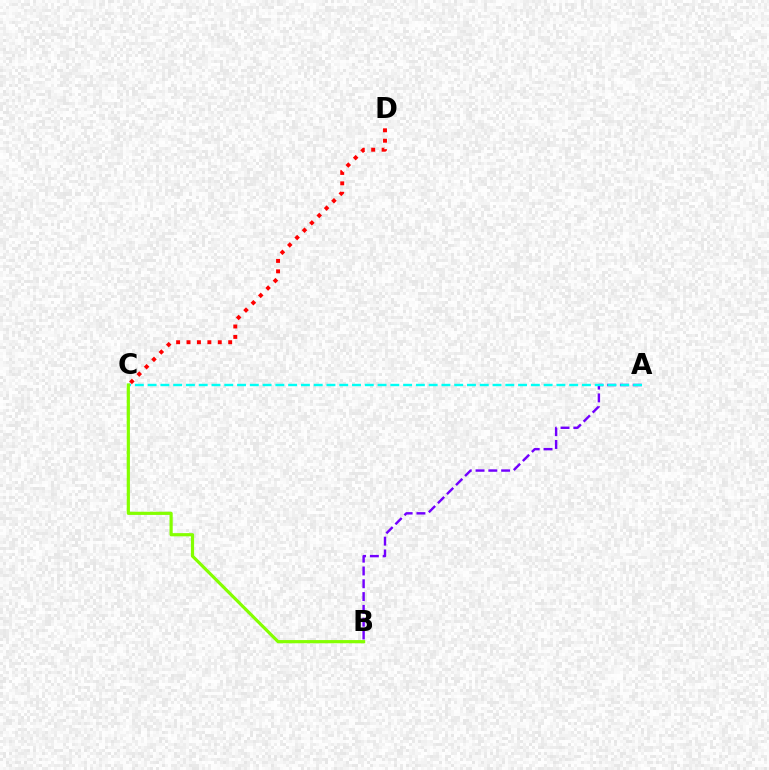{('A', 'B'): [{'color': '#7200ff', 'line_style': 'dashed', 'thickness': 1.74}], ('A', 'C'): [{'color': '#00fff6', 'line_style': 'dashed', 'thickness': 1.74}], ('C', 'D'): [{'color': '#ff0000', 'line_style': 'dotted', 'thickness': 2.83}], ('B', 'C'): [{'color': '#84ff00', 'line_style': 'solid', 'thickness': 2.29}]}